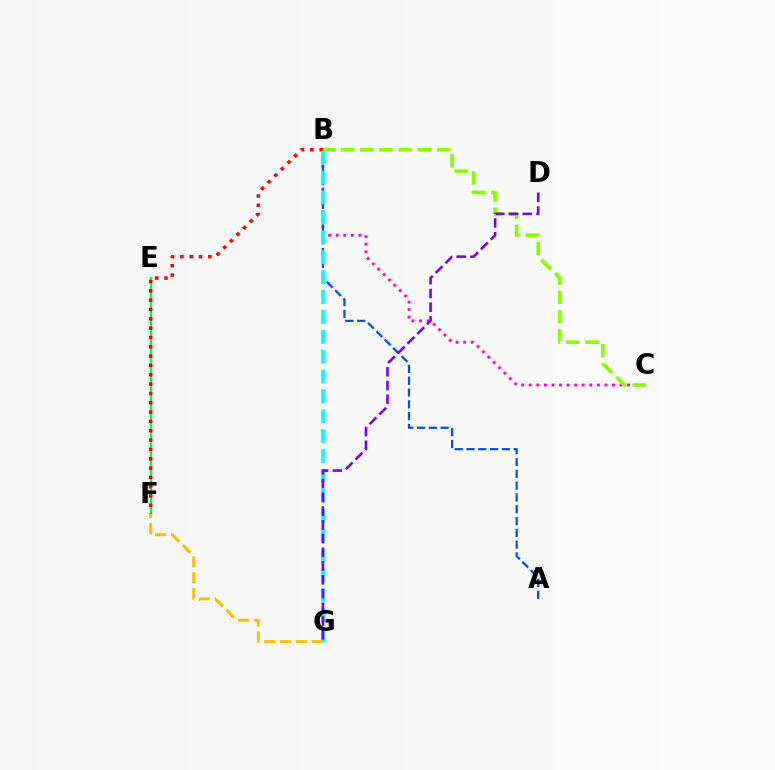{('B', 'C'): [{'color': '#ff00cf', 'line_style': 'dotted', 'thickness': 2.06}, {'color': '#84ff00', 'line_style': 'dashed', 'thickness': 2.62}], ('F', 'G'): [{'color': '#ffbd00', 'line_style': 'dashed', 'thickness': 2.16}], ('E', 'F'): [{'color': '#00ff39', 'line_style': 'solid', 'thickness': 1.57}], ('B', 'F'): [{'color': '#ff0000', 'line_style': 'dotted', 'thickness': 2.54}], ('A', 'B'): [{'color': '#004bff', 'line_style': 'dashed', 'thickness': 1.6}], ('B', 'G'): [{'color': '#00fff6', 'line_style': 'dashed', 'thickness': 2.7}], ('D', 'G'): [{'color': '#7200ff', 'line_style': 'dashed', 'thickness': 1.87}]}